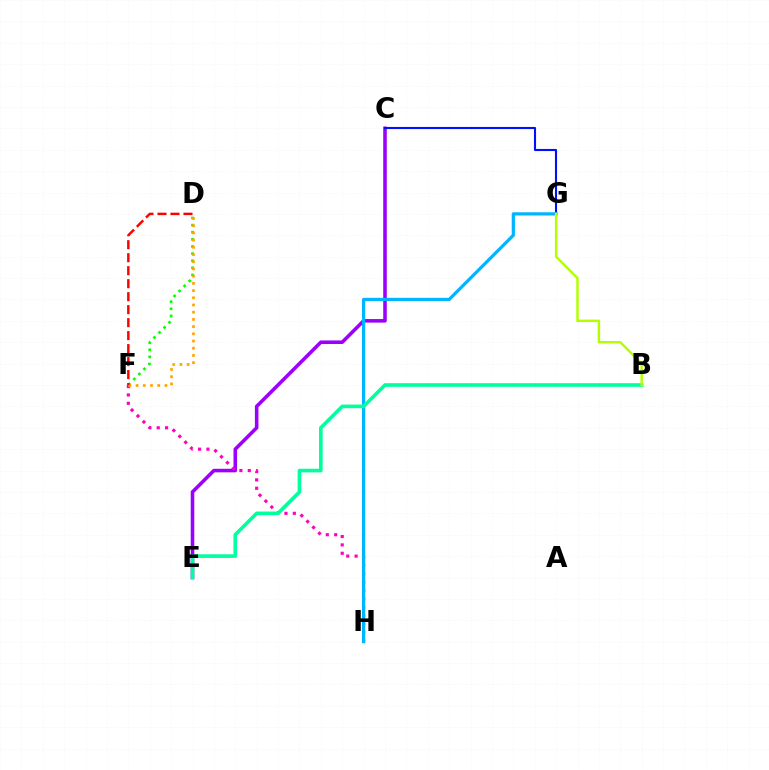{('C', 'E'): [{'color': '#9b00ff', 'line_style': 'solid', 'thickness': 2.56}], ('D', 'F'): [{'color': '#08ff00', 'line_style': 'dotted', 'thickness': 1.93}, {'color': '#ffa500', 'line_style': 'dotted', 'thickness': 1.96}, {'color': '#ff0000', 'line_style': 'dashed', 'thickness': 1.76}], ('C', 'G'): [{'color': '#0010ff', 'line_style': 'solid', 'thickness': 1.51}], ('F', 'H'): [{'color': '#ff00bd', 'line_style': 'dotted', 'thickness': 2.27}], ('G', 'H'): [{'color': '#00b5ff', 'line_style': 'solid', 'thickness': 2.32}], ('B', 'E'): [{'color': '#00ff9d', 'line_style': 'solid', 'thickness': 2.61}], ('B', 'G'): [{'color': '#b3ff00', 'line_style': 'solid', 'thickness': 1.77}]}